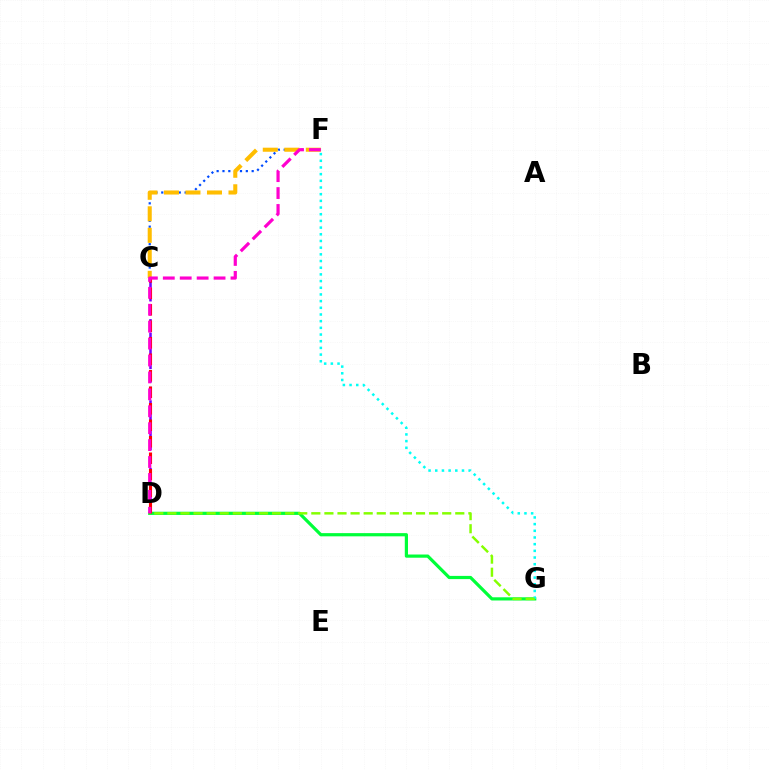{('C', 'D'): [{'color': '#7200ff', 'line_style': 'dashed', 'thickness': 1.84}, {'color': '#ff0000', 'line_style': 'dashed', 'thickness': 2.24}], ('C', 'F'): [{'color': '#004bff', 'line_style': 'dotted', 'thickness': 1.59}, {'color': '#ffbd00', 'line_style': 'dashed', 'thickness': 2.92}], ('D', 'G'): [{'color': '#00ff39', 'line_style': 'solid', 'thickness': 2.31}, {'color': '#84ff00', 'line_style': 'dashed', 'thickness': 1.78}], ('F', 'G'): [{'color': '#00fff6', 'line_style': 'dotted', 'thickness': 1.82}], ('D', 'F'): [{'color': '#ff00cf', 'line_style': 'dashed', 'thickness': 2.3}]}